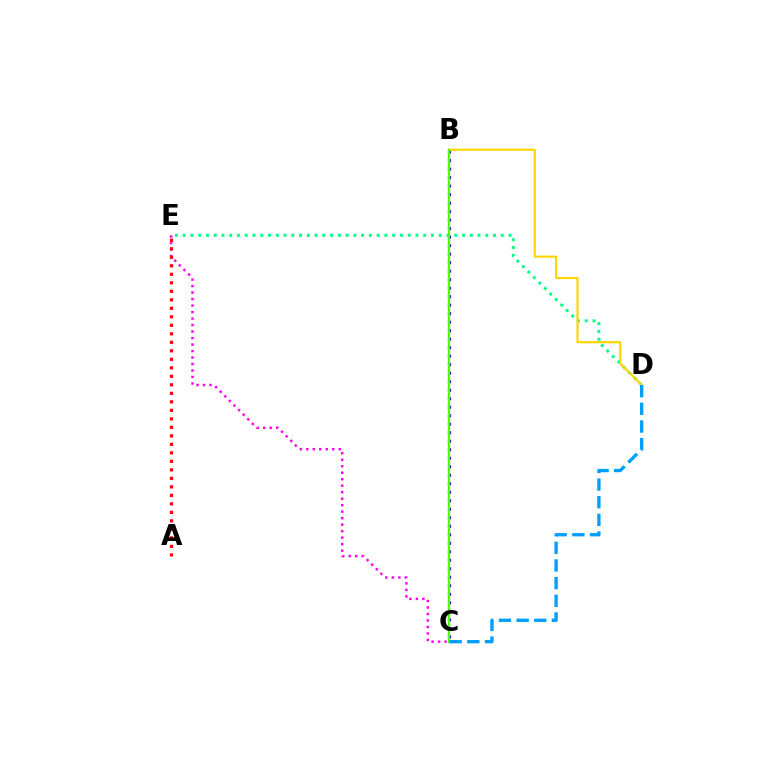{('C', 'E'): [{'color': '#ff00ed', 'line_style': 'dotted', 'thickness': 1.76}], ('B', 'C'): [{'color': '#3700ff', 'line_style': 'dotted', 'thickness': 2.31}, {'color': '#4fff00', 'line_style': 'solid', 'thickness': 1.68}], ('A', 'E'): [{'color': '#ff0000', 'line_style': 'dotted', 'thickness': 2.31}], ('D', 'E'): [{'color': '#00ff86', 'line_style': 'dotted', 'thickness': 2.11}], ('B', 'D'): [{'color': '#ffd500', 'line_style': 'solid', 'thickness': 1.54}], ('C', 'D'): [{'color': '#009eff', 'line_style': 'dashed', 'thickness': 2.4}]}